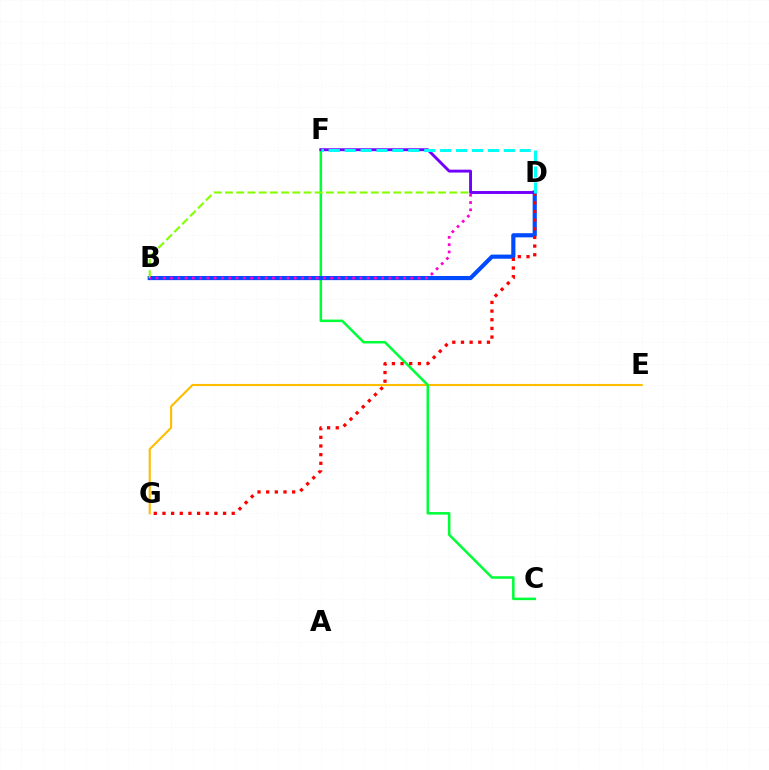{('E', 'G'): [{'color': '#ffbd00', 'line_style': 'solid', 'thickness': 1.52}], ('C', 'F'): [{'color': '#00ff39', 'line_style': 'solid', 'thickness': 1.82}], ('B', 'D'): [{'color': '#004bff', 'line_style': 'solid', 'thickness': 2.99}, {'color': '#84ff00', 'line_style': 'dashed', 'thickness': 1.52}, {'color': '#ff00cf', 'line_style': 'dotted', 'thickness': 1.98}], ('D', 'G'): [{'color': '#ff0000', 'line_style': 'dotted', 'thickness': 2.35}], ('D', 'F'): [{'color': '#7200ff', 'line_style': 'solid', 'thickness': 2.08}, {'color': '#00fff6', 'line_style': 'dashed', 'thickness': 2.16}]}